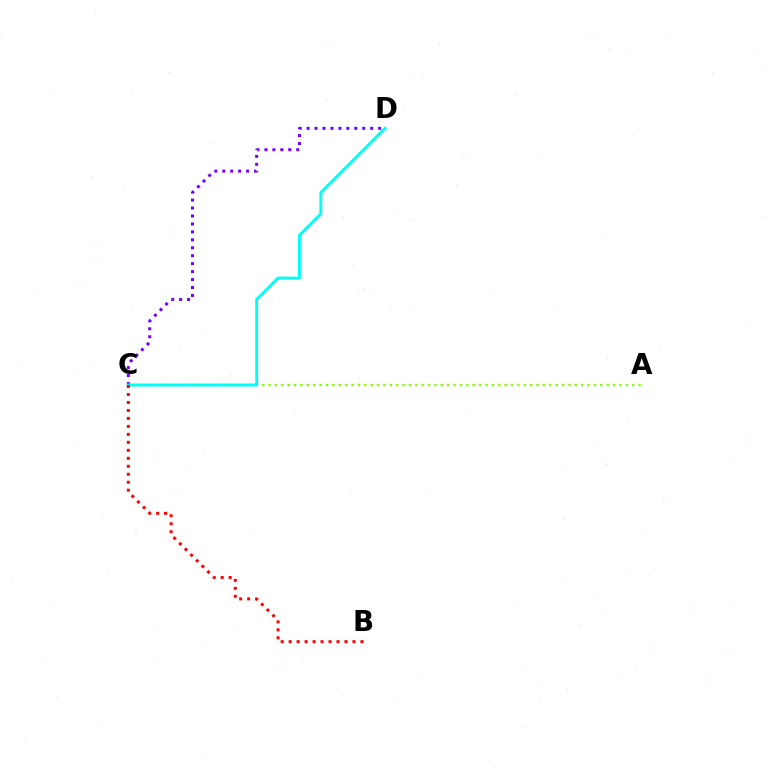{('A', 'C'): [{'color': '#84ff00', 'line_style': 'dotted', 'thickness': 1.73}], ('C', 'D'): [{'color': '#7200ff', 'line_style': 'dotted', 'thickness': 2.16}, {'color': '#00fff6', 'line_style': 'solid', 'thickness': 2.1}], ('B', 'C'): [{'color': '#ff0000', 'line_style': 'dotted', 'thickness': 2.17}]}